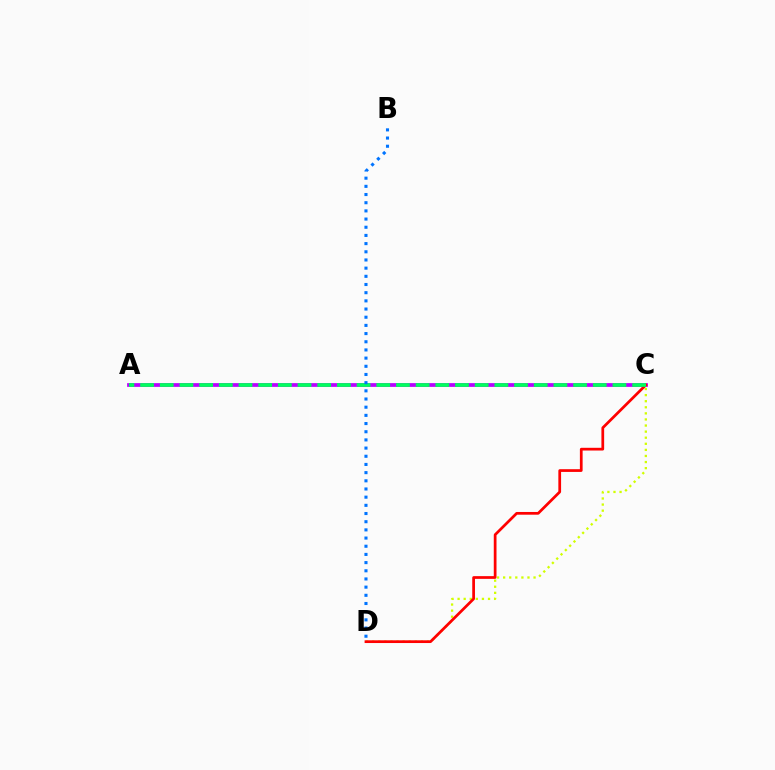{('A', 'C'): [{'color': '#b900ff', 'line_style': 'solid', 'thickness': 2.7}, {'color': '#00ff5c', 'line_style': 'dashed', 'thickness': 2.67}], ('C', 'D'): [{'color': '#d1ff00', 'line_style': 'dotted', 'thickness': 1.65}, {'color': '#ff0000', 'line_style': 'solid', 'thickness': 1.97}], ('B', 'D'): [{'color': '#0074ff', 'line_style': 'dotted', 'thickness': 2.22}]}